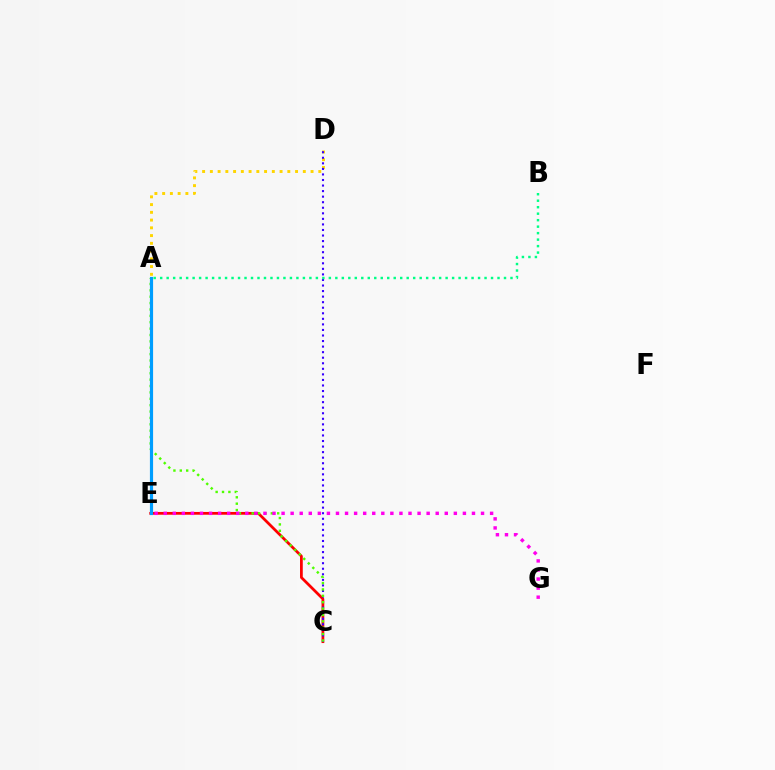{('C', 'E'): [{'color': '#ff0000', 'line_style': 'solid', 'thickness': 1.98}], ('A', 'D'): [{'color': '#ffd500', 'line_style': 'dotted', 'thickness': 2.1}], ('C', 'D'): [{'color': '#3700ff', 'line_style': 'dotted', 'thickness': 1.51}], ('A', 'C'): [{'color': '#4fff00', 'line_style': 'dotted', 'thickness': 1.73}], ('E', 'G'): [{'color': '#ff00ed', 'line_style': 'dotted', 'thickness': 2.46}], ('A', 'E'): [{'color': '#009eff', 'line_style': 'solid', 'thickness': 2.28}], ('A', 'B'): [{'color': '#00ff86', 'line_style': 'dotted', 'thickness': 1.76}]}